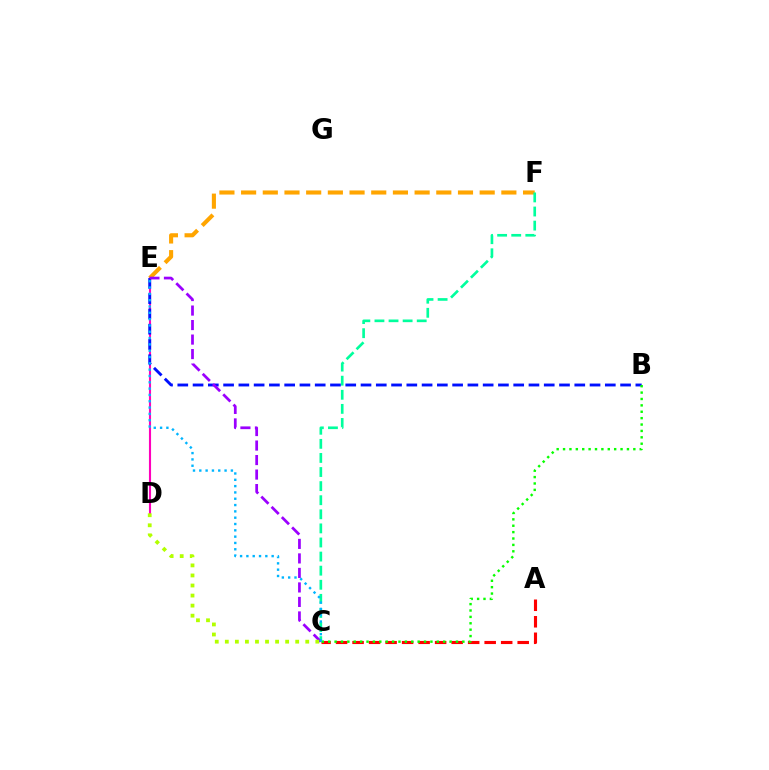{('D', 'E'): [{'color': '#ff00bd', 'line_style': 'solid', 'thickness': 1.53}], ('E', 'F'): [{'color': '#ffa500', 'line_style': 'dashed', 'thickness': 2.95}], ('C', 'F'): [{'color': '#00ff9d', 'line_style': 'dashed', 'thickness': 1.91}], ('A', 'C'): [{'color': '#ff0000', 'line_style': 'dashed', 'thickness': 2.24}], ('B', 'E'): [{'color': '#0010ff', 'line_style': 'dashed', 'thickness': 2.07}], ('B', 'C'): [{'color': '#08ff00', 'line_style': 'dotted', 'thickness': 1.74}], ('C', 'E'): [{'color': '#9b00ff', 'line_style': 'dashed', 'thickness': 1.97}, {'color': '#00b5ff', 'line_style': 'dotted', 'thickness': 1.72}], ('C', 'D'): [{'color': '#b3ff00', 'line_style': 'dotted', 'thickness': 2.73}]}